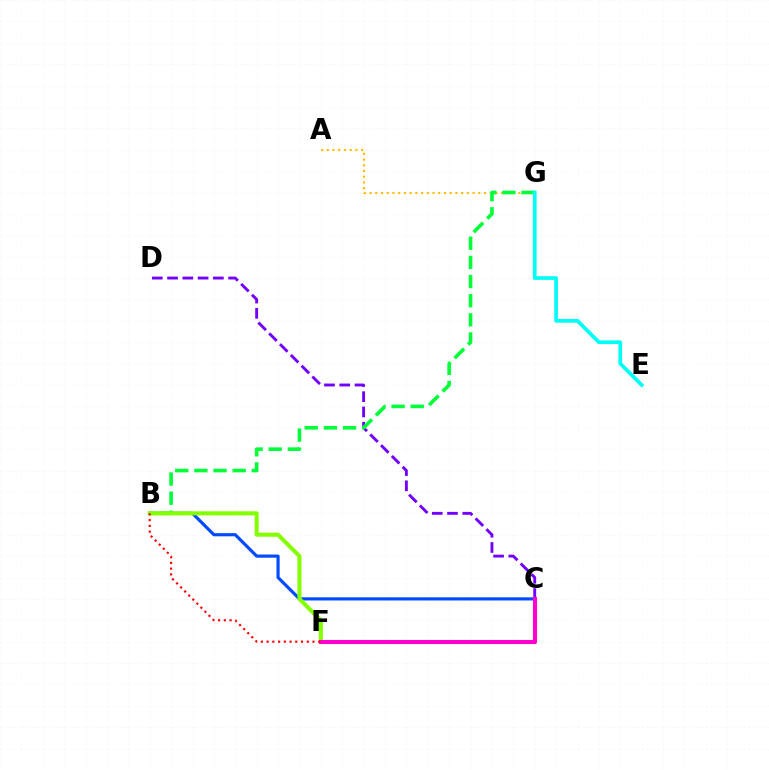{('A', 'G'): [{'color': '#ffbd00', 'line_style': 'dotted', 'thickness': 1.55}], ('C', 'D'): [{'color': '#7200ff', 'line_style': 'dashed', 'thickness': 2.07}], ('B', 'C'): [{'color': '#004bff', 'line_style': 'solid', 'thickness': 2.28}], ('B', 'G'): [{'color': '#00ff39', 'line_style': 'dashed', 'thickness': 2.6}], ('B', 'F'): [{'color': '#84ff00', 'line_style': 'solid', 'thickness': 2.92}, {'color': '#ff0000', 'line_style': 'dotted', 'thickness': 1.56}], ('C', 'F'): [{'color': '#ff00cf', 'line_style': 'solid', 'thickness': 2.93}], ('E', 'G'): [{'color': '#00fff6', 'line_style': 'solid', 'thickness': 2.68}]}